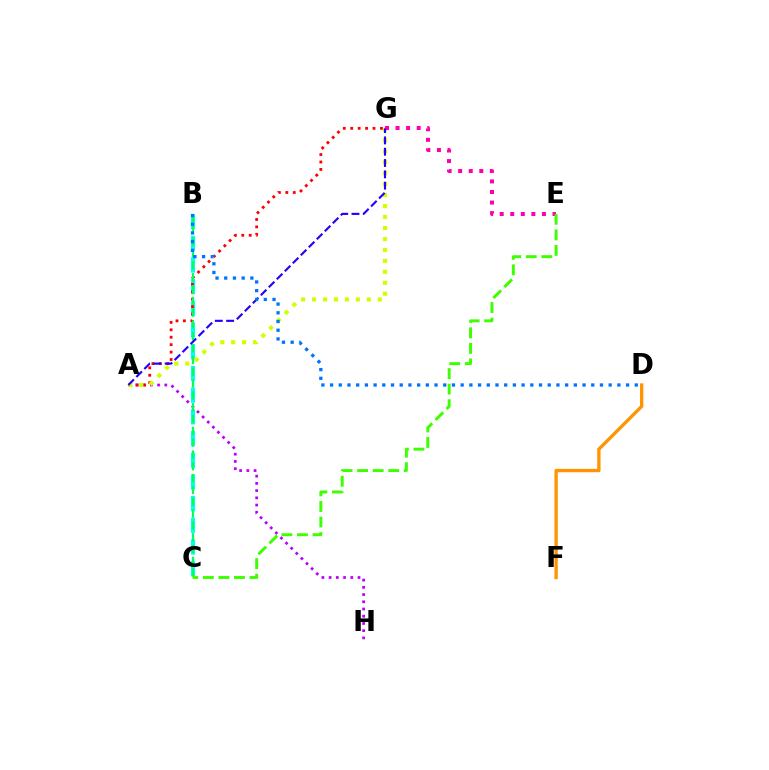{('A', 'H'): [{'color': '#b900ff', 'line_style': 'dotted', 'thickness': 1.96}], ('B', 'C'): [{'color': '#00fff6', 'line_style': 'dashed', 'thickness': 2.95}, {'color': '#00ff5c', 'line_style': 'dashed', 'thickness': 1.61}], ('A', 'G'): [{'color': '#ff0000', 'line_style': 'dotted', 'thickness': 2.02}, {'color': '#d1ff00', 'line_style': 'dotted', 'thickness': 2.98}, {'color': '#2500ff', 'line_style': 'dashed', 'thickness': 1.54}], ('E', 'G'): [{'color': '#ff00ac', 'line_style': 'dotted', 'thickness': 2.87}], ('D', 'F'): [{'color': '#ff9400', 'line_style': 'solid', 'thickness': 2.4}], ('C', 'E'): [{'color': '#3dff00', 'line_style': 'dashed', 'thickness': 2.11}], ('B', 'D'): [{'color': '#0074ff', 'line_style': 'dotted', 'thickness': 2.37}]}